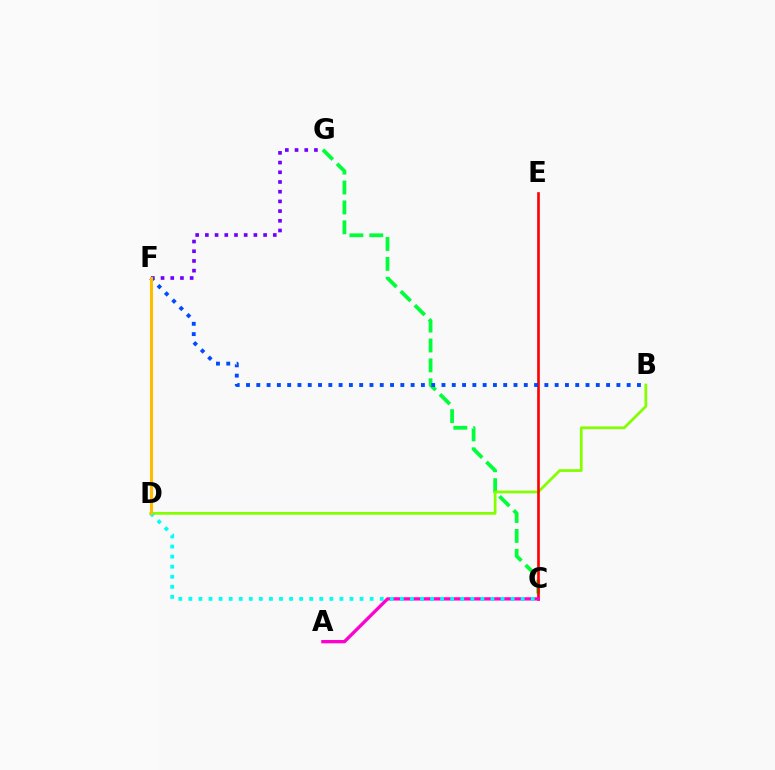{('C', 'G'): [{'color': '#00ff39', 'line_style': 'dashed', 'thickness': 2.7}], ('B', 'D'): [{'color': '#84ff00', 'line_style': 'solid', 'thickness': 1.98}], ('C', 'E'): [{'color': '#ff0000', 'line_style': 'solid', 'thickness': 1.91}], ('F', 'G'): [{'color': '#7200ff', 'line_style': 'dotted', 'thickness': 2.64}], ('B', 'F'): [{'color': '#004bff', 'line_style': 'dotted', 'thickness': 2.8}], ('A', 'C'): [{'color': '#ff00cf', 'line_style': 'solid', 'thickness': 2.38}], ('C', 'D'): [{'color': '#00fff6', 'line_style': 'dotted', 'thickness': 2.74}], ('D', 'F'): [{'color': '#ffbd00', 'line_style': 'solid', 'thickness': 2.22}]}